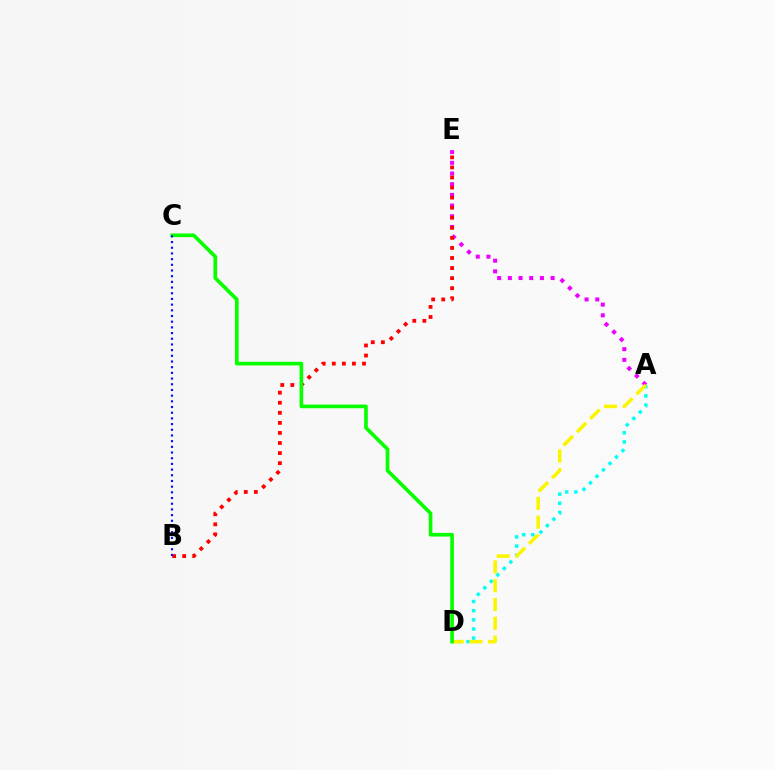{('A', 'D'): [{'color': '#00fff6', 'line_style': 'dotted', 'thickness': 2.49}, {'color': '#fcf500', 'line_style': 'dashed', 'thickness': 2.55}], ('A', 'E'): [{'color': '#ee00ff', 'line_style': 'dotted', 'thickness': 2.91}], ('B', 'E'): [{'color': '#ff0000', 'line_style': 'dotted', 'thickness': 2.73}], ('C', 'D'): [{'color': '#08ff00', 'line_style': 'solid', 'thickness': 2.64}], ('B', 'C'): [{'color': '#0010ff', 'line_style': 'dotted', 'thickness': 1.55}]}